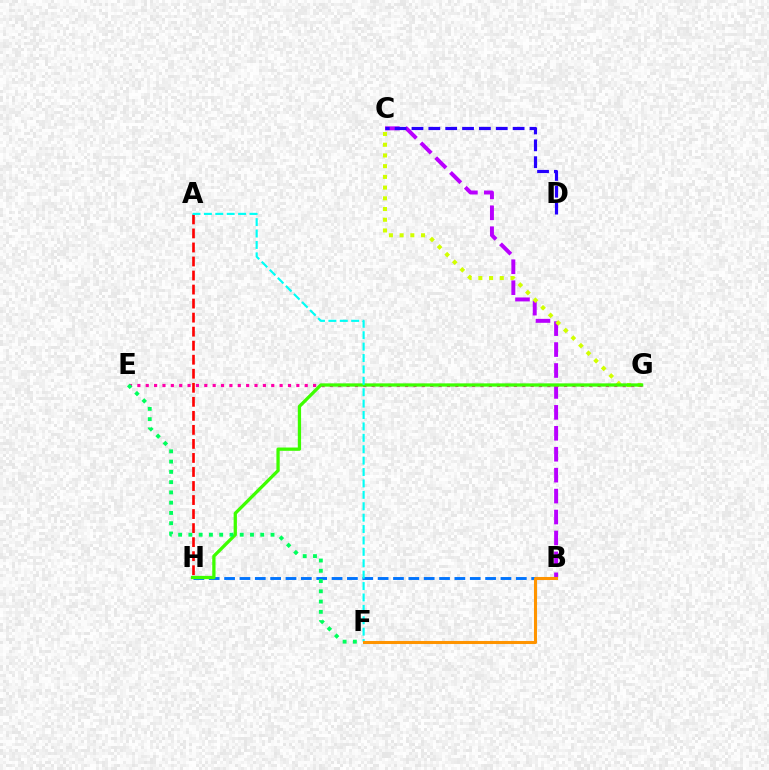{('A', 'H'): [{'color': '#ff0000', 'line_style': 'dashed', 'thickness': 1.91}], ('B', 'C'): [{'color': '#b900ff', 'line_style': 'dashed', 'thickness': 2.84}], ('C', 'G'): [{'color': '#d1ff00', 'line_style': 'dotted', 'thickness': 2.91}], ('E', 'G'): [{'color': '#ff00ac', 'line_style': 'dotted', 'thickness': 2.27}], ('B', 'H'): [{'color': '#0074ff', 'line_style': 'dashed', 'thickness': 2.09}], ('C', 'D'): [{'color': '#2500ff', 'line_style': 'dashed', 'thickness': 2.29}], ('G', 'H'): [{'color': '#3dff00', 'line_style': 'solid', 'thickness': 2.36}], ('E', 'F'): [{'color': '#00ff5c', 'line_style': 'dotted', 'thickness': 2.79}], ('A', 'F'): [{'color': '#00fff6', 'line_style': 'dashed', 'thickness': 1.55}], ('B', 'F'): [{'color': '#ff9400', 'line_style': 'solid', 'thickness': 2.2}]}